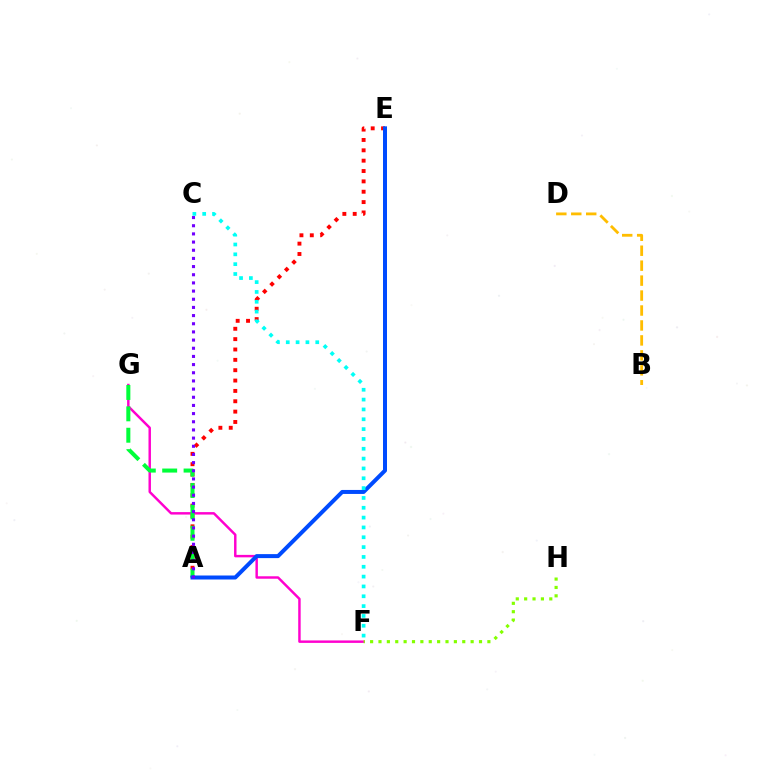{('A', 'E'): [{'color': '#ff0000', 'line_style': 'dotted', 'thickness': 2.81}, {'color': '#004bff', 'line_style': 'solid', 'thickness': 2.88}], ('F', 'G'): [{'color': '#ff00cf', 'line_style': 'solid', 'thickness': 1.77}], ('A', 'G'): [{'color': '#00ff39', 'line_style': 'dashed', 'thickness': 2.9}], ('C', 'F'): [{'color': '#00fff6', 'line_style': 'dotted', 'thickness': 2.67}], ('A', 'C'): [{'color': '#7200ff', 'line_style': 'dotted', 'thickness': 2.22}], ('F', 'H'): [{'color': '#84ff00', 'line_style': 'dotted', 'thickness': 2.28}], ('B', 'D'): [{'color': '#ffbd00', 'line_style': 'dashed', 'thickness': 2.03}]}